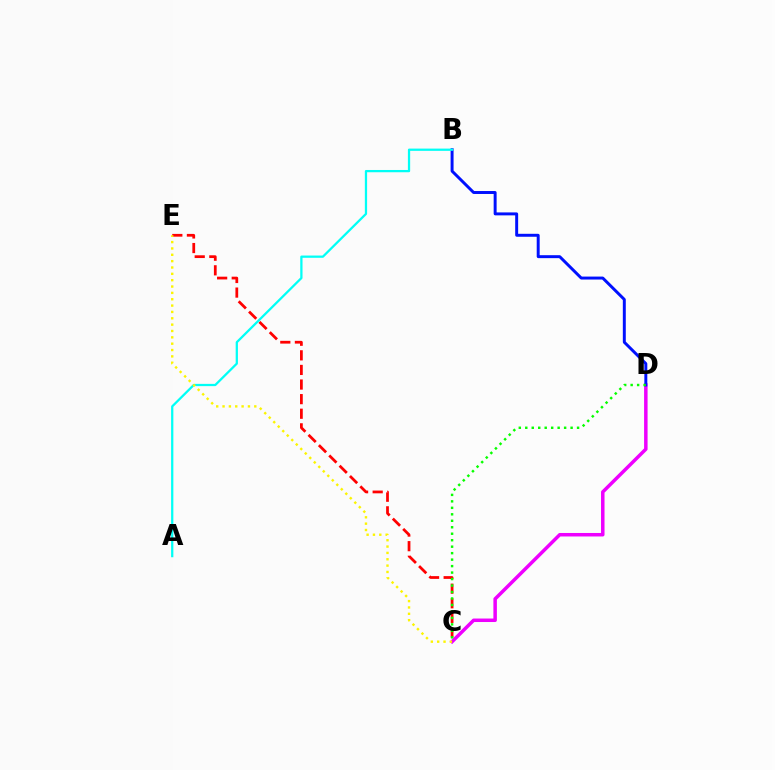{('C', 'E'): [{'color': '#ff0000', 'line_style': 'dashed', 'thickness': 1.98}, {'color': '#fcf500', 'line_style': 'dotted', 'thickness': 1.73}], ('C', 'D'): [{'color': '#ee00ff', 'line_style': 'solid', 'thickness': 2.51}, {'color': '#08ff00', 'line_style': 'dotted', 'thickness': 1.76}], ('B', 'D'): [{'color': '#0010ff', 'line_style': 'solid', 'thickness': 2.13}], ('A', 'B'): [{'color': '#00fff6', 'line_style': 'solid', 'thickness': 1.63}]}